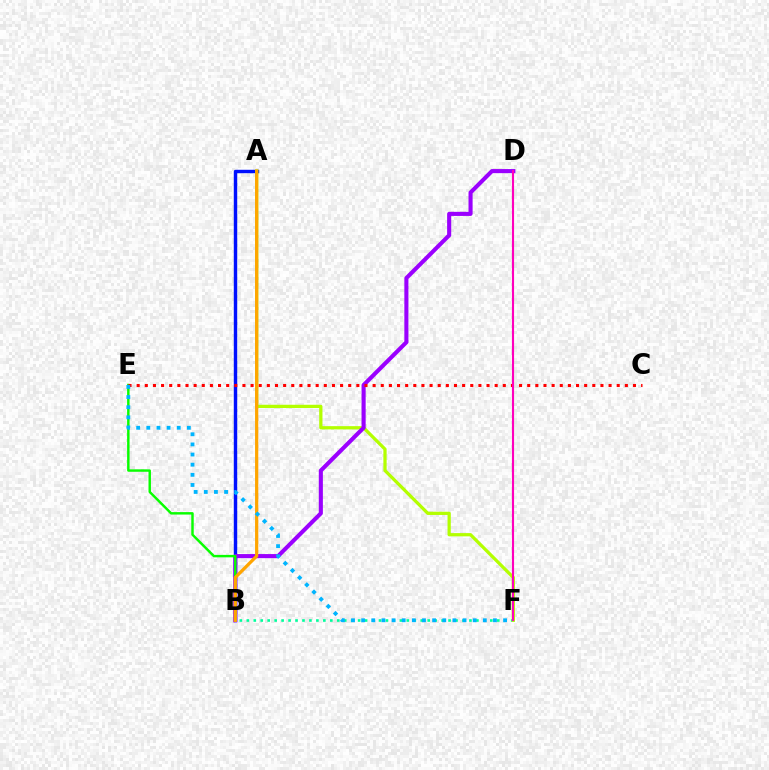{('B', 'F'): [{'color': '#00ff9d', 'line_style': 'dotted', 'thickness': 1.89}], ('A', 'B'): [{'color': '#0010ff', 'line_style': 'solid', 'thickness': 2.47}, {'color': '#ffa500', 'line_style': 'solid', 'thickness': 2.33}], ('A', 'F'): [{'color': '#b3ff00', 'line_style': 'solid', 'thickness': 2.34}], ('B', 'D'): [{'color': '#9b00ff', 'line_style': 'solid', 'thickness': 2.95}], ('B', 'E'): [{'color': '#08ff00', 'line_style': 'solid', 'thickness': 1.76}], ('C', 'E'): [{'color': '#ff0000', 'line_style': 'dotted', 'thickness': 2.21}], ('D', 'F'): [{'color': '#ff00bd', 'line_style': 'solid', 'thickness': 1.53}], ('E', 'F'): [{'color': '#00b5ff', 'line_style': 'dotted', 'thickness': 2.75}]}